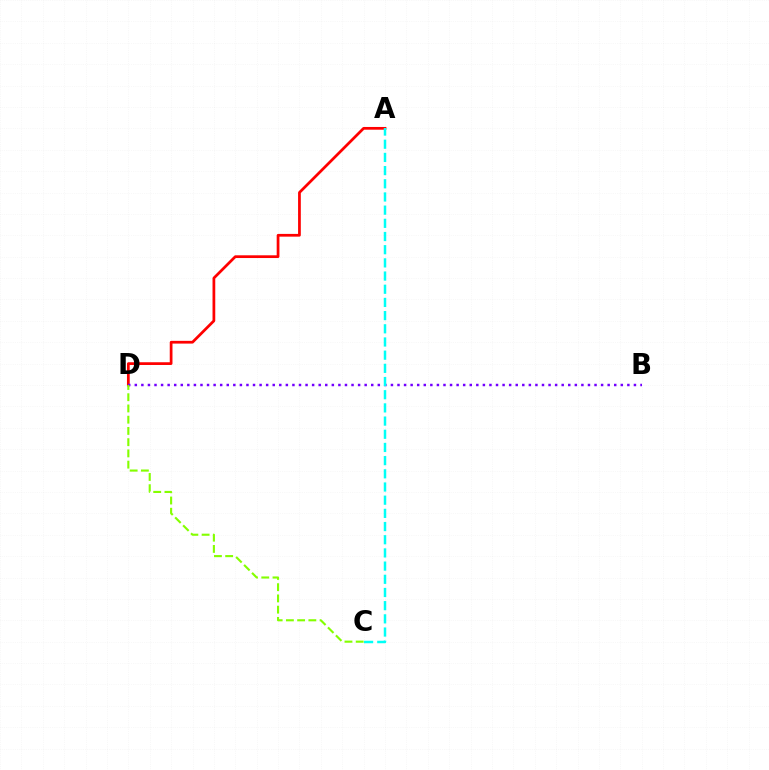{('A', 'D'): [{'color': '#ff0000', 'line_style': 'solid', 'thickness': 1.97}], ('B', 'D'): [{'color': '#7200ff', 'line_style': 'dotted', 'thickness': 1.78}], ('C', 'D'): [{'color': '#84ff00', 'line_style': 'dashed', 'thickness': 1.53}], ('A', 'C'): [{'color': '#00fff6', 'line_style': 'dashed', 'thickness': 1.79}]}